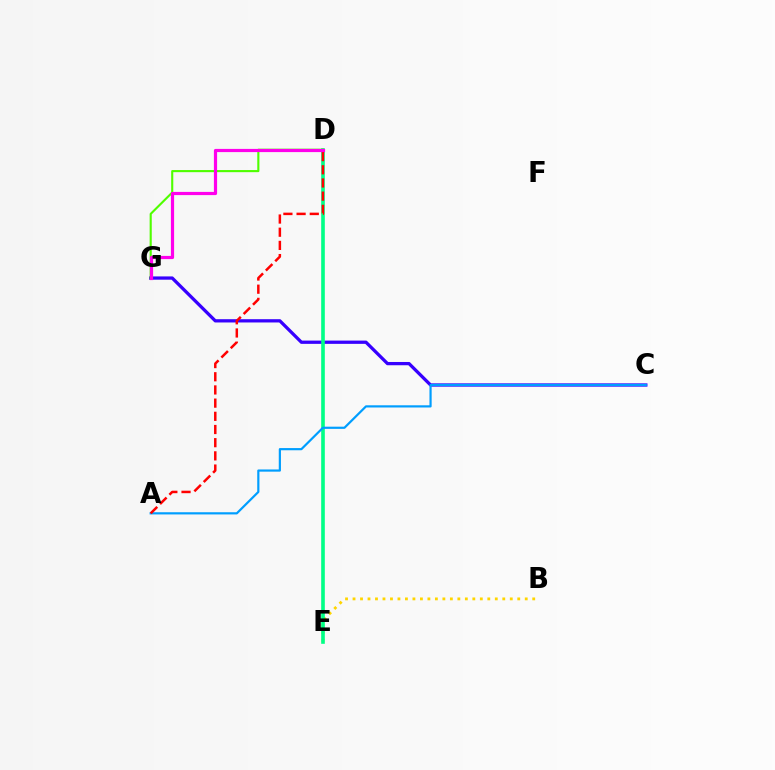{('B', 'E'): [{'color': '#ffd500', 'line_style': 'dotted', 'thickness': 2.03}], ('C', 'G'): [{'color': '#3700ff', 'line_style': 'solid', 'thickness': 2.35}], ('D', 'E'): [{'color': '#00ff86', 'line_style': 'solid', 'thickness': 2.61}], ('D', 'G'): [{'color': '#4fff00', 'line_style': 'solid', 'thickness': 1.52}, {'color': '#ff00ed', 'line_style': 'solid', 'thickness': 2.3}], ('A', 'C'): [{'color': '#009eff', 'line_style': 'solid', 'thickness': 1.58}], ('A', 'D'): [{'color': '#ff0000', 'line_style': 'dashed', 'thickness': 1.79}]}